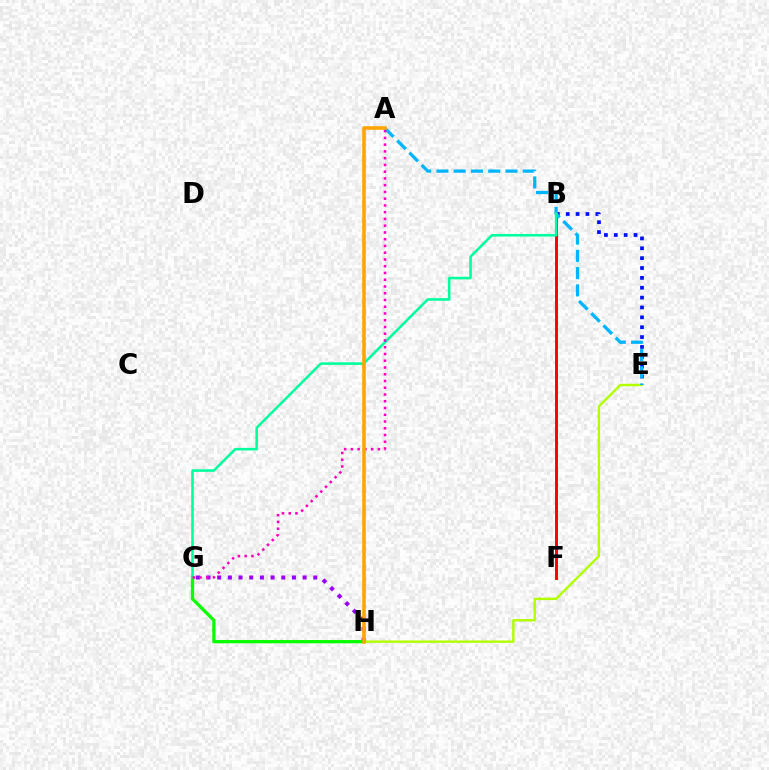{('B', 'F'): [{'color': '#ff0000', 'line_style': 'solid', 'thickness': 2.1}], ('E', 'H'): [{'color': '#b3ff00', 'line_style': 'solid', 'thickness': 1.73}], ('B', 'E'): [{'color': '#0010ff', 'line_style': 'dotted', 'thickness': 2.68}], ('G', 'H'): [{'color': '#9b00ff', 'line_style': 'dotted', 'thickness': 2.9}, {'color': '#08ff00', 'line_style': 'solid', 'thickness': 2.36}], ('A', 'E'): [{'color': '#00b5ff', 'line_style': 'dashed', 'thickness': 2.35}], ('B', 'G'): [{'color': '#00ff9d', 'line_style': 'solid', 'thickness': 1.85}], ('A', 'G'): [{'color': '#ff00bd', 'line_style': 'dotted', 'thickness': 1.83}], ('A', 'H'): [{'color': '#ffa500', 'line_style': 'solid', 'thickness': 2.59}]}